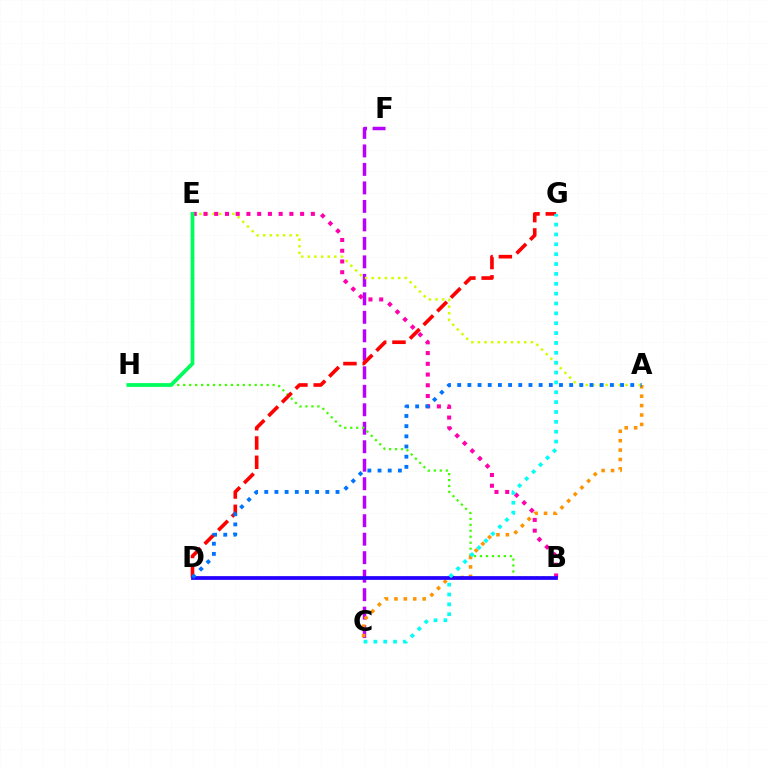{('C', 'F'): [{'color': '#b900ff', 'line_style': 'dashed', 'thickness': 2.51}], ('B', 'H'): [{'color': '#3dff00', 'line_style': 'dotted', 'thickness': 1.62}], ('A', 'C'): [{'color': '#ff9400', 'line_style': 'dotted', 'thickness': 2.56}], ('A', 'E'): [{'color': '#d1ff00', 'line_style': 'dotted', 'thickness': 1.8}], ('B', 'E'): [{'color': '#ff00ac', 'line_style': 'dotted', 'thickness': 2.92}], ('D', 'G'): [{'color': '#ff0000', 'line_style': 'dashed', 'thickness': 2.62}], ('E', 'H'): [{'color': '#00ff5c', 'line_style': 'solid', 'thickness': 2.72}], ('B', 'D'): [{'color': '#2500ff', 'line_style': 'solid', 'thickness': 2.69}], ('C', 'G'): [{'color': '#00fff6', 'line_style': 'dotted', 'thickness': 2.68}], ('A', 'D'): [{'color': '#0074ff', 'line_style': 'dotted', 'thickness': 2.77}]}